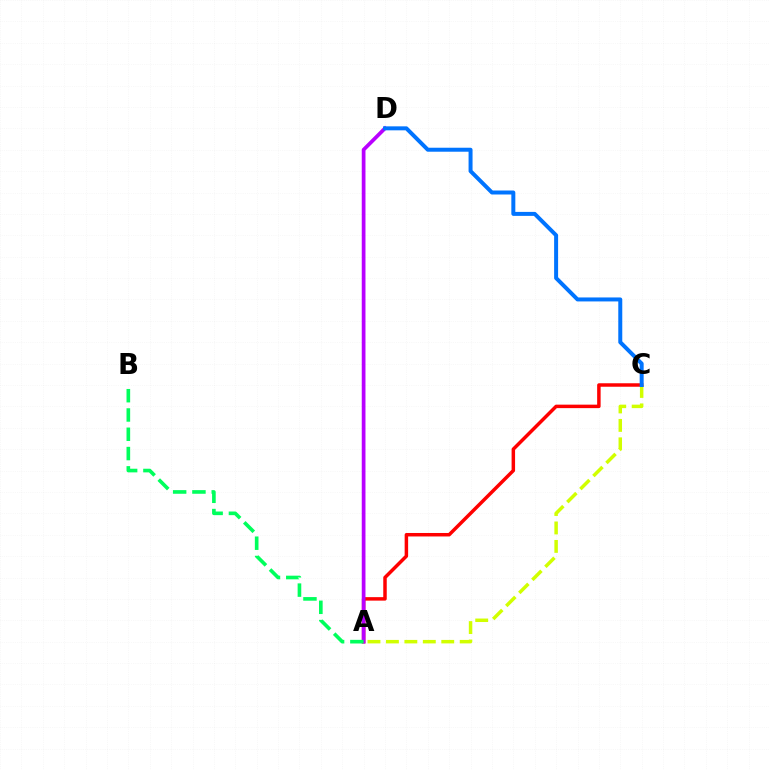{('A', 'C'): [{'color': '#d1ff00', 'line_style': 'dashed', 'thickness': 2.51}, {'color': '#ff0000', 'line_style': 'solid', 'thickness': 2.51}], ('A', 'D'): [{'color': '#b900ff', 'line_style': 'solid', 'thickness': 2.68}], ('C', 'D'): [{'color': '#0074ff', 'line_style': 'solid', 'thickness': 2.87}], ('A', 'B'): [{'color': '#00ff5c', 'line_style': 'dashed', 'thickness': 2.62}]}